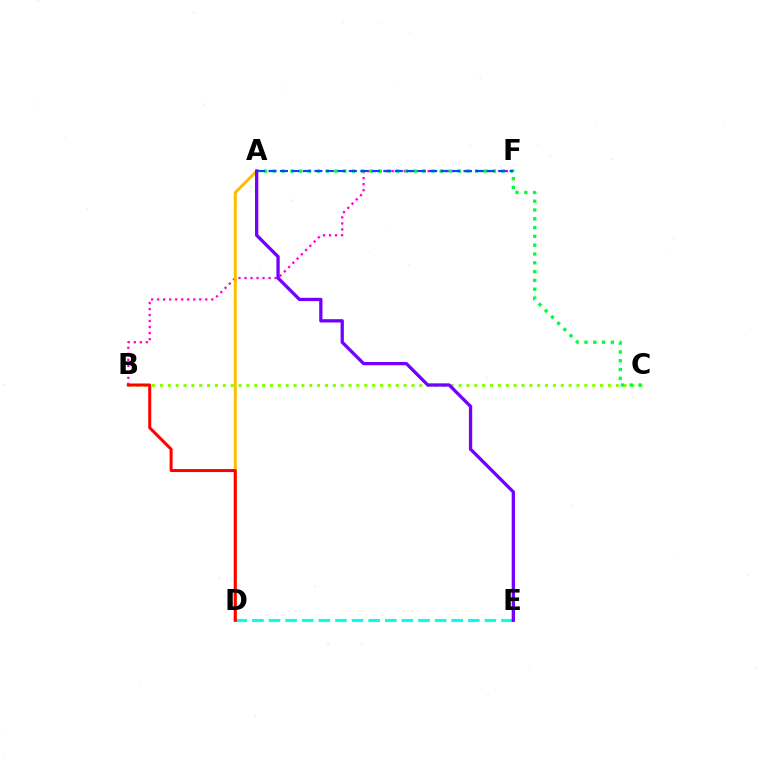{('B', 'C'): [{'color': '#84ff00', 'line_style': 'dotted', 'thickness': 2.14}], ('B', 'F'): [{'color': '#ff00cf', 'line_style': 'dotted', 'thickness': 1.63}], ('A', 'D'): [{'color': '#ffbd00', 'line_style': 'solid', 'thickness': 2.15}], ('D', 'E'): [{'color': '#00fff6', 'line_style': 'dashed', 'thickness': 2.26}], ('A', 'C'): [{'color': '#00ff39', 'line_style': 'dotted', 'thickness': 2.39}], ('A', 'E'): [{'color': '#7200ff', 'line_style': 'solid', 'thickness': 2.37}], ('A', 'F'): [{'color': '#004bff', 'line_style': 'dashed', 'thickness': 1.56}], ('B', 'D'): [{'color': '#ff0000', 'line_style': 'solid', 'thickness': 2.17}]}